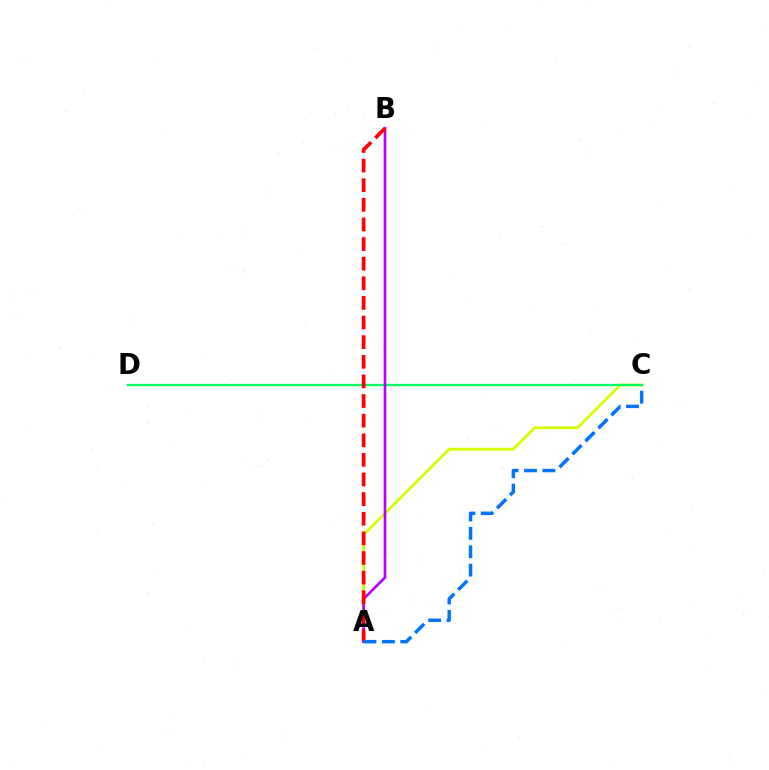{('A', 'C'): [{'color': '#d1ff00', 'line_style': 'solid', 'thickness': 2.0}, {'color': '#0074ff', 'line_style': 'dashed', 'thickness': 2.5}], ('C', 'D'): [{'color': '#00ff5c', 'line_style': 'solid', 'thickness': 1.66}], ('A', 'B'): [{'color': '#b900ff', 'line_style': 'solid', 'thickness': 1.93}, {'color': '#ff0000', 'line_style': 'dashed', 'thickness': 2.67}]}